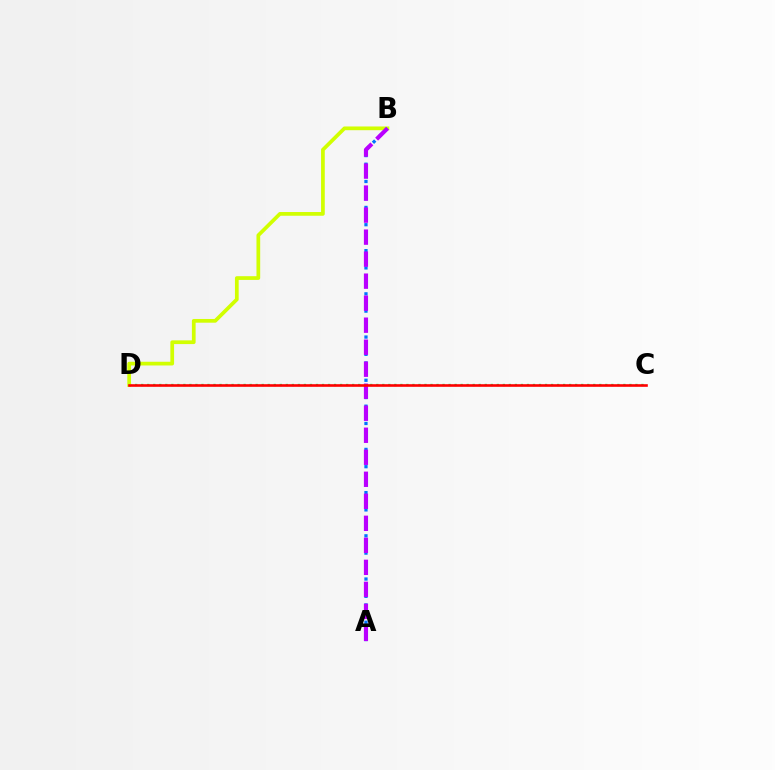{('C', 'D'): [{'color': '#00ff5c', 'line_style': 'dotted', 'thickness': 1.64}, {'color': '#ff0000', 'line_style': 'solid', 'thickness': 1.88}], ('B', 'D'): [{'color': '#d1ff00', 'line_style': 'solid', 'thickness': 2.68}], ('A', 'B'): [{'color': '#0074ff', 'line_style': 'dotted', 'thickness': 2.35}, {'color': '#b900ff', 'line_style': 'dashed', 'thickness': 2.99}]}